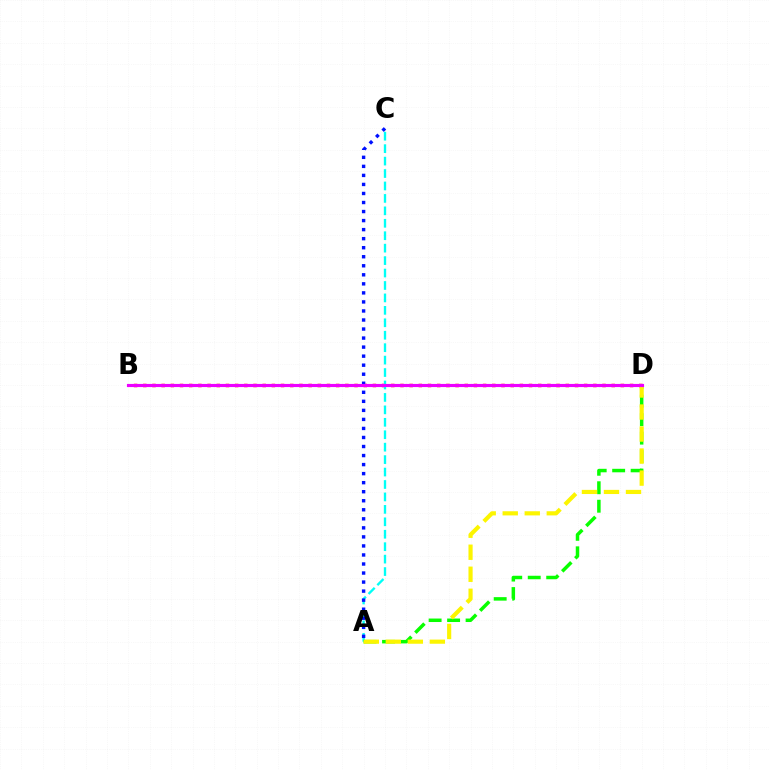{('B', 'D'): [{'color': '#ff0000', 'line_style': 'dotted', 'thickness': 2.5}, {'color': '#ee00ff', 'line_style': 'solid', 'thickness': 2.25}], ('A', 'C'): [{'color': '#00fff6', 'line_style': 'dashed', 'thickness': 1.69}, {'color': '#0010ff', 'line_style': 'dotted', 'thickness': 2.46}], ('A', 'D'): [{'color': '#08ff00', 'line_style': 'dashed', 'thickness': 2.51}, {'color': '#fcf500', 'line_style': 'dashed', 'thickness': 2.99}]}